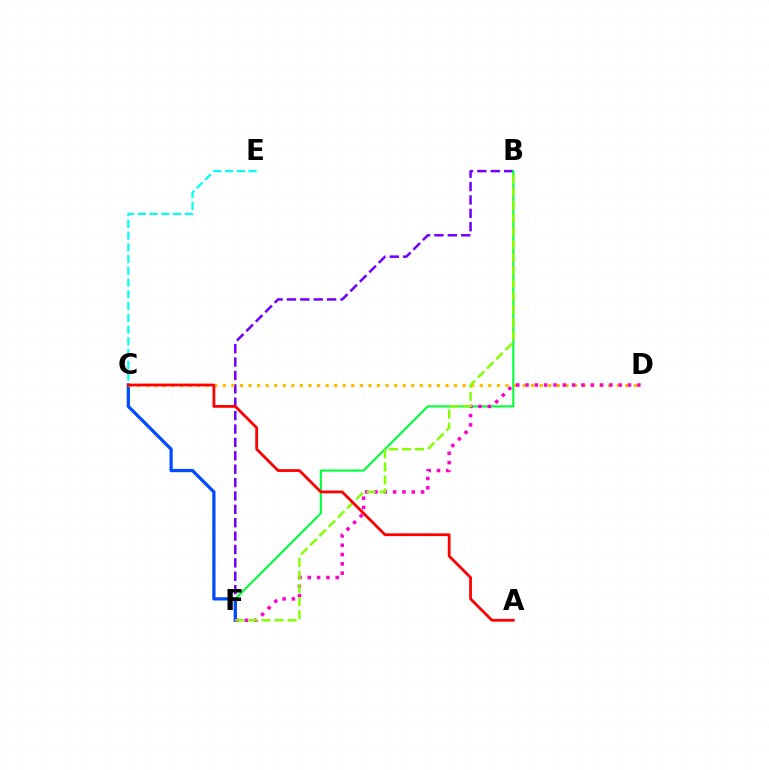{('C', 'E'): [{'color': '#00fff6', 'line_style': 'dashed', 'thickness': 1.6}], ('B', 'F'): [{'color': '#7200ff', 'line_style': 'dashed', 'thickness': 1.82}, {'color': '#00ff39', 'line_style': 'solid', 'thickness': 1.51}, {'color': '#84ff00', 'line_style': 'dashed', 'thickness': 1.77}], ('C', 'F'): [{'color': '#004bff', 'line_style': 'solid', 'thickness': 2.34}], ('C', 'D'): [{'color': '#ffbd00', 'line_style': 'dotted', 'thickness': 2.33}], ('D', 'F'): [{'color': '#ff00cf', 'line_style': 'dotted', 'thickness': 2.53}], ('A', 'C'): [{'color': '#ff0000', 'line_style': 'solid', 'thickness': 2.0}]}